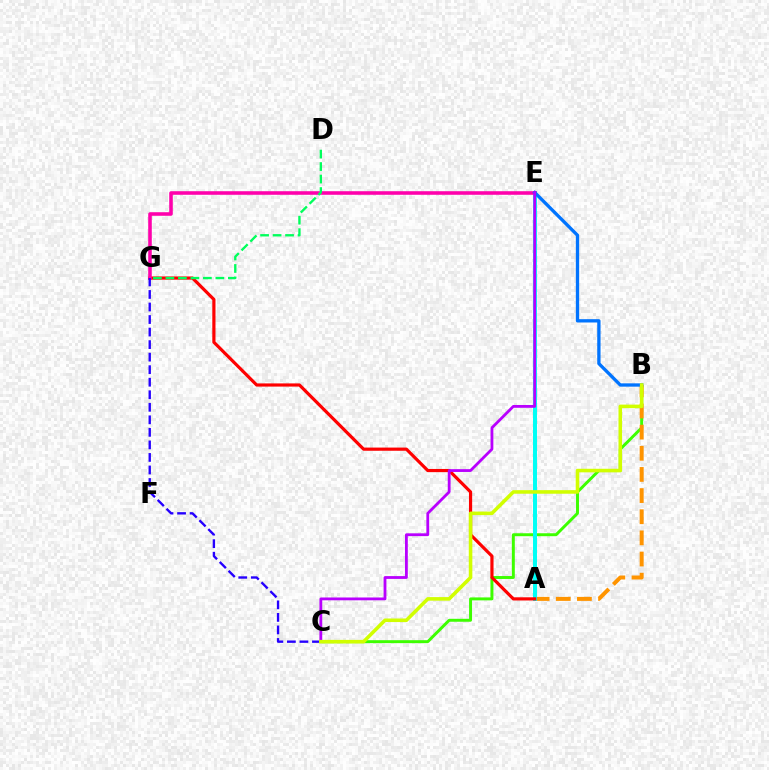{('B', 'C'): [{'color': '#3dff00', 'line_style': 'solid', 'thickness': 2.12}, {'color': '#d1ff00', 'line_style': 'solid', 'thickness': 2.57}], ('A', 'B'): [{'color': '#ff9400', 'line_style': 'dashed', 'thickness': 2.87}], ('A', 'E'): [{'color': '#00fff6', 'line_style': 'solid', 'thickness': 2.86}], ('A', 'G'): [{'color': '#ff0000', 'line_style': 'solid', 'thickness': 2.29}], ('E', 'G'): [{'color': '#ff00ac', 'line_style': 'solid', 'thickness': 2.57}], ('B', 'E'): [{'color': '#0074ff', 'line_style': 'solid', 'thickness': 2.39}], ('C', 'E'): [{'color': '#b900ff', 'line_style': 'solid', 'thickness': 2.02}], ('C', 'G'): [{'color': '#2500ff', 'line_style': 'dashed', 'thickness': 1.7}], ('D', 'G'): [{'color': '#00ff5c', 'line_style': 'dashed', 'thickness': 1.7}]}